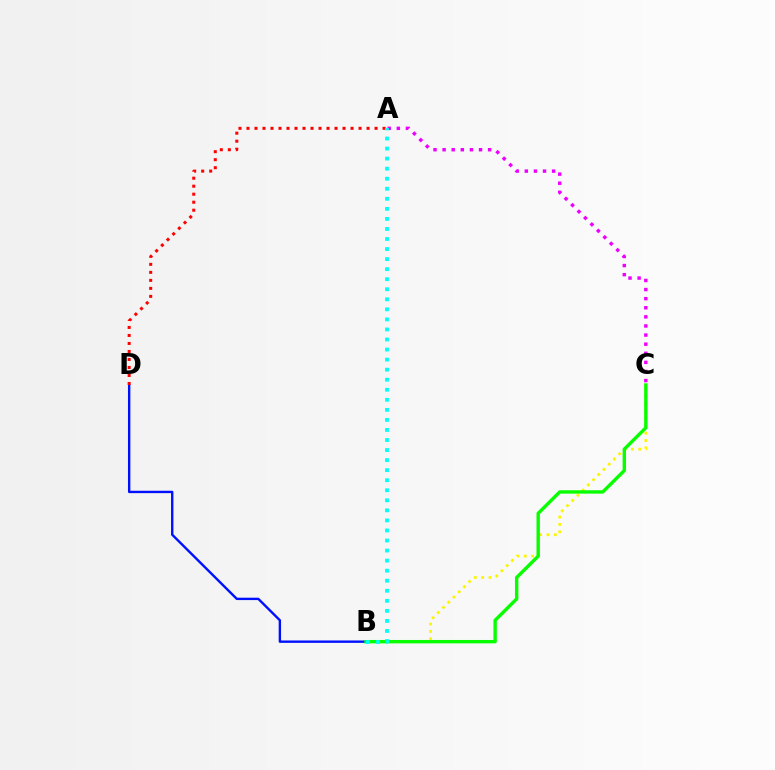{('B', 'D'): [{'color': '#0010ff', 'line_style': 'solid', 'thickness': 1.72}], ('B', 'C'): [{'color': '#fcf500', 'line_style': 'dotted', 'thickness': 2.0}, {'color': '#08ff00', 'line_style': 'solid', 'thickness': 2.44}], ('A', 'C'): [{'color': '#ee00ff', 'line_style': 'dotted', 'thickness': 2.47}], ('A', 'D'): [{'color': '#ff0000', 'line_style': 'dotted', 'thickness': 2.18}], ('A', 'B'): [{'color': '#00fff6', 'line_style': 'dotted', 'thickness': 2.73}]}